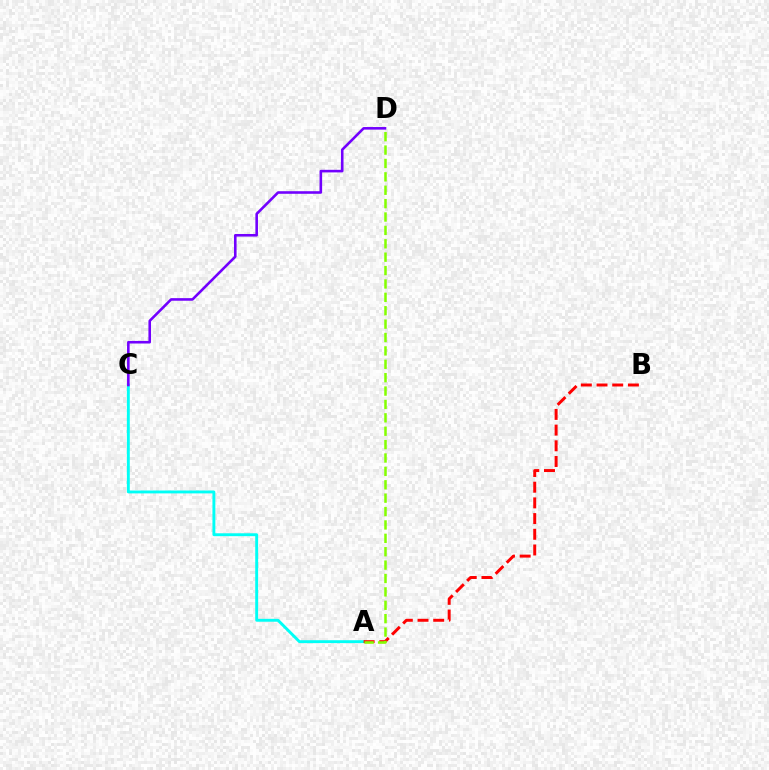{('A', 'C'): [{'color': '#00fff6', 'line_style': 'solid', 'thickness': 2.08}], ('C', 'D'): [{'color': '#7200ff', 'line_style': 'solid', 'thickness': 1.86}], ('A', 'B'): [{'color': '#ff0000', 'line_style': 'dashed', 'thickness': 2.13}], ('A', 'D'): [{'color': '#84ff00', 'line_style': 'dashed', 'thickness': 1.82}]}